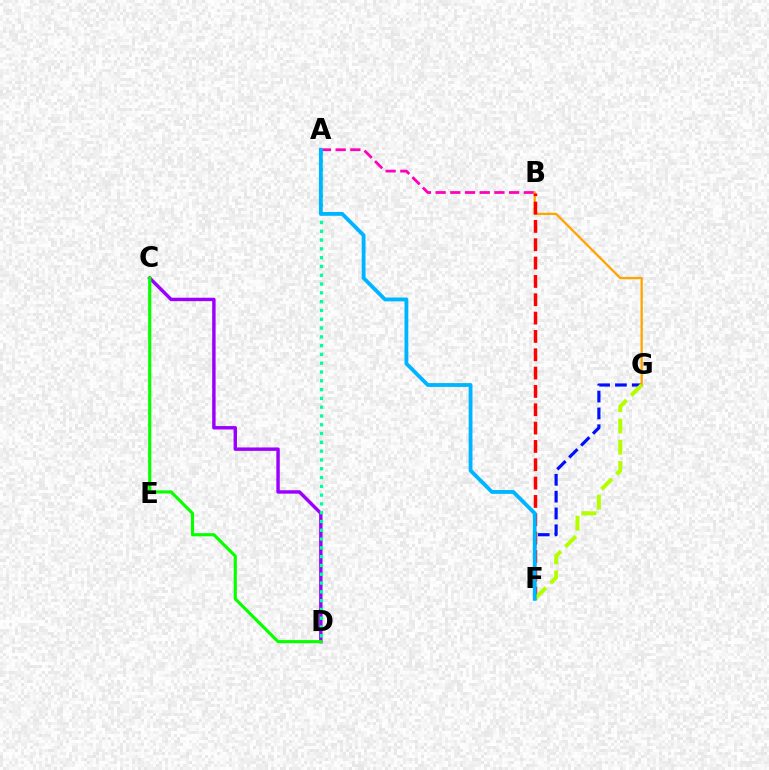{('A', 'B'): [{'color': '#ff00bd', 'line_style': 'dashed', 'thickness': 2.0}], ('C', 'D'): [{'color': '#9b00ff', 'line_style': 'solid', 'thickness': 2.47}, {'color': '#08ff00', 'line_style': 'solid', 'thickness': 2.27}], ('F', 'G'): [{'color': '#0010ff', 'line_style': 'dashed', 'thickness': 2.29}, {'color': '#b3ff00', 'line_style': 'dashed', 'thickness': 2.88}], ('B', 'G'): [{'color': '#ffa500', 'line_style': 'solid', 'thickness': 1.66}], ('B', 'F'): [{'color': '#ff0000', 'line_style': 'dashed', 'thickness': 2.49}], ('A', 'D'): [{'color': '#00ff9d', 'line_style': 'dotted', 'thickness': 2.39}], ('A', 'F'): [{'color': '#00b5ff', 'line_style': 'solid', 'thickness': 2.75}]}